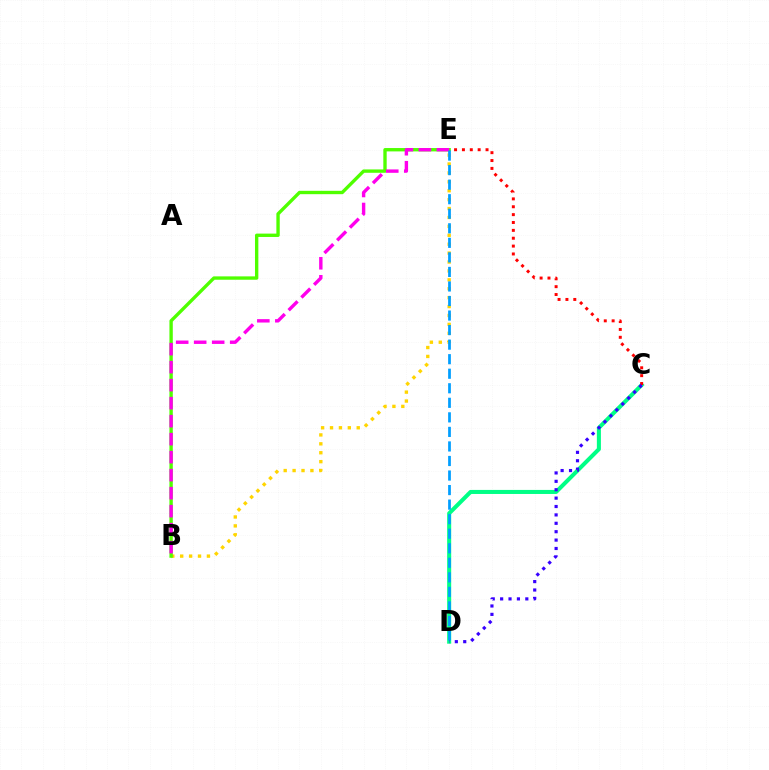{('C', 'D'): [{'color': '#00ff86', 'line_style': 'solid', 'thickness': 2.91}, {'color': '#3700ff', 'line_style': 'dotted', 'thickness': 2.28}], ('B', 'E'): [{'color': '#ffd500', 'line_style': 'dotted', 'thickness': 2.42}, {'color': '#4fff00', 'line_style': 'solid', 'thickness': 2.42}, {'color': '#ff00ed', 'line_style': 'dashed', 'thickness': 2.45}], ('D', 'E'): [{'color': '#009eff', 'line_style': 'dashed', 'thickness': 1.98}], ('C', 'E'): [{'color': '#ff0000', 'line_style': 'dotted', 'thickness': 2.14}]}